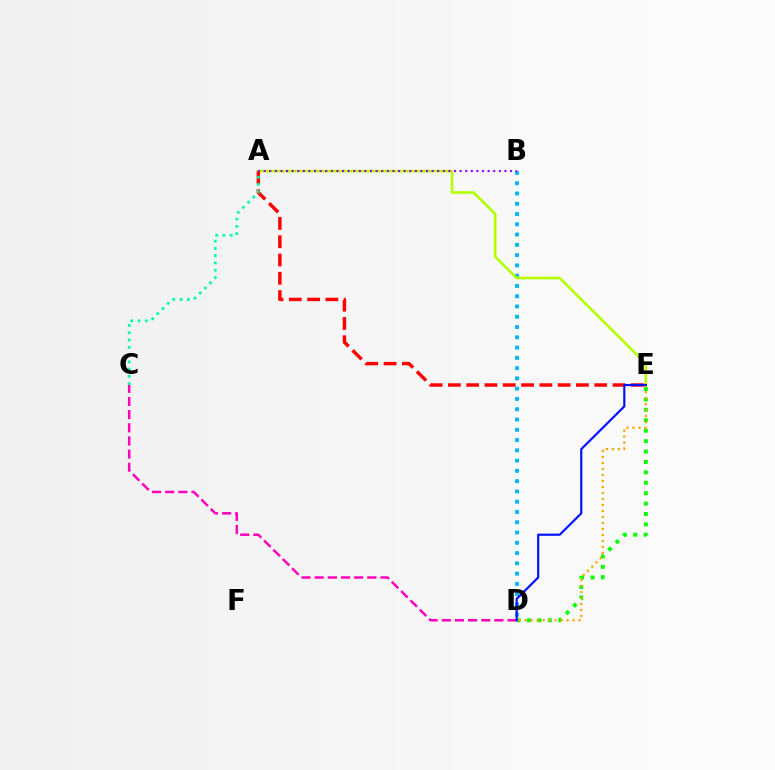{('D', 'E'): [{'color': '#08ff00', 'line_style': 'dotted', 'thickness': 2.83}, {'color': '#ffa500', 'line_style': 'dotted', 'thickness': 1.63}, {'color': '#0010ff', 'line_style': 'solid', 'thickness': 1.55}], ('B', 'D'): [{'color': '#00b5ff', 'line_style': 'dotted', 'thickness': 2.79}], ('A', 'E'): [{'color': '#b3ff00', 'line_style': 'solid', 'thickness': 1.89}, {'color': '#ff0000', 'line_style': 'dashed', 'thickness': 2.49}], ('A', 'B'): [{'color': '#9b00ff', 'line_style': 'dotted', 'thickness': 1.52}], ('C', 'D'): [{'color': '#ff00bd', 'line_style': 'dashed', 'thickness': 1.79}], ('A', 'C'): [{'color': '#00ff9d', 'line_style': 'dotted', 'thickness': 1.97}]}